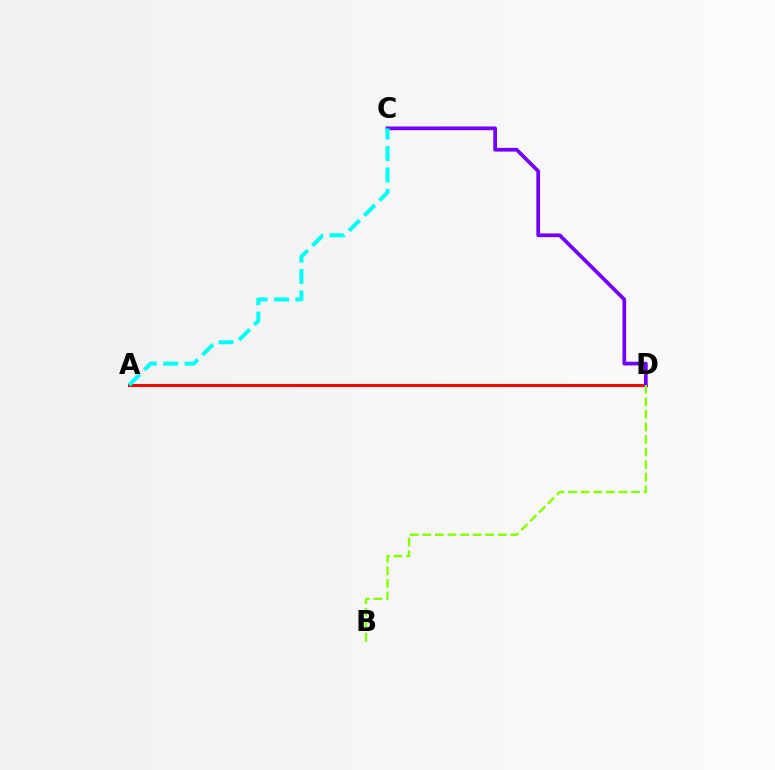{('A', 'D'): [{'color': '#ff0000', 'line_style': 'solid', 'thickness': 2.21}], ('C', 'D'): [{'color': '#7200ff', 'line_style': 'solid', 'thickness': 2.68}], ('B', 'D'): [{'color': '#84ff00', 'line_style': 'dashed', 'thickness': 1.71}], ('A', 'C'): [{'color': '#00fff6', 'line_style': 'dashed', 'thickness': 2.91}]}